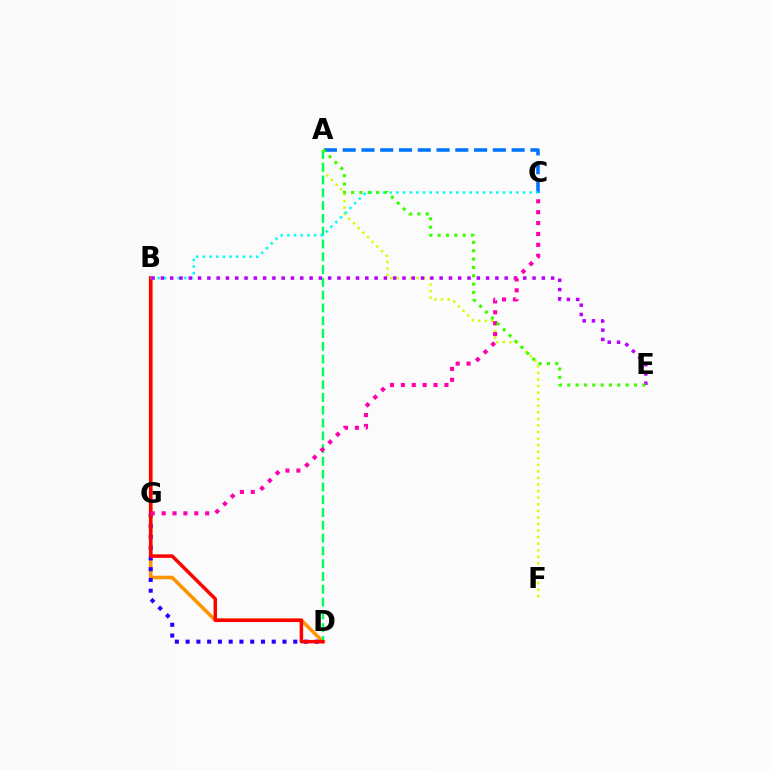{('A', 'F'): [{'color': '#d1ff00', 'line_style': 'dotted', 'thickness': 1.78}], ('B', 'D'): [{'color': '#ff9400', 'line_style': 'solid', 'thickness': 2.56}, {'color': '#ff0000', 'line_style': 'solid', 'thickness': 2.51}], ('A', 'D'): [{'color': '#00ff5c', 'line_style': 'dashed', 'thickness': 1.74}], ('D', 'G'): [{'color': '#2500ff', 'line_style': 'dotted', 'thickness': 2.92}], ('A', 'C'): [{'color': '#0074ff', 'line_style': 'dashed', 'thickness': 2.55}], ('B', 'C'): [{'color': '#00fff6', 'line_style': 'dotted', 'thickness': 1.81}], ('B', 'E'): [{'color': '#b900ff', 'line_style': 'dotted', 'thickness': 2.52}], ('C', 'G'): [{'color': '#ff00ac', 'line_style': 'dotted', 'thickness': 2.96}], ('A', 'E'): [{'color': '#3dff00', 'line_style': 'dotted', 'thickness': 2.26}]}